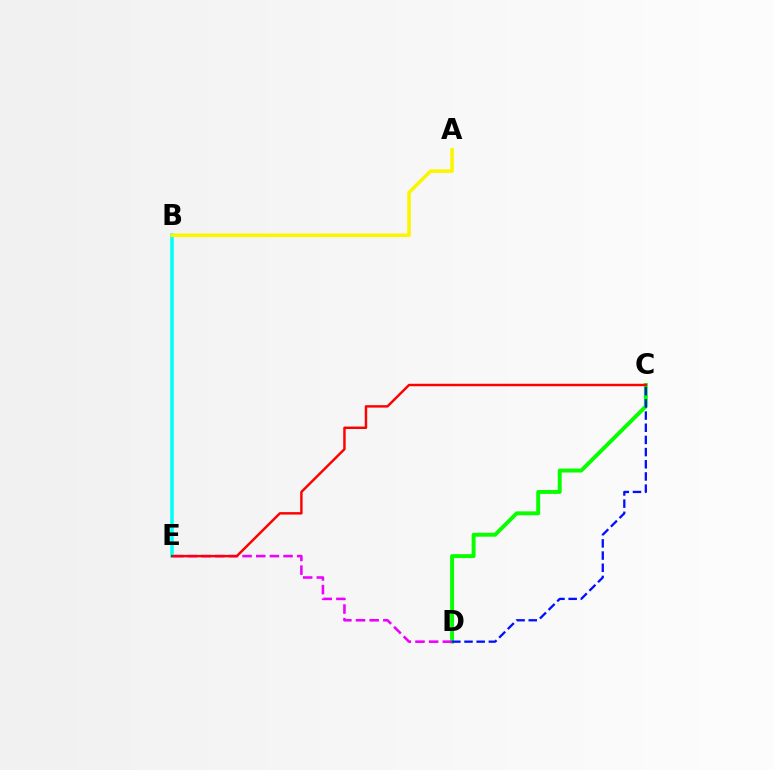{('C', 'D'): [{'color': '#08ff00', 'line_style': 'solid', 'thickness': 2.82}, {'color': '#0010ff', 'line_style': 'dashed', 'thickness': 1.65}], ('D', 'E'): [{'color': '#ee00ff', 'line_style': 'dashed', 'thickness': 1.86}], ('B', 'E'): [{'color': '#00fff6', 'line_style': 'solid', 'thickness': 2.55}], ('A', 'B'): [{'color': '#fcf500', 'line_style': 'solid', 'thickness': 2.56}], ('C', 'E'): [{'color': '#ff0000', 'line_style': 'solid', 'thickness': 1.76}]}